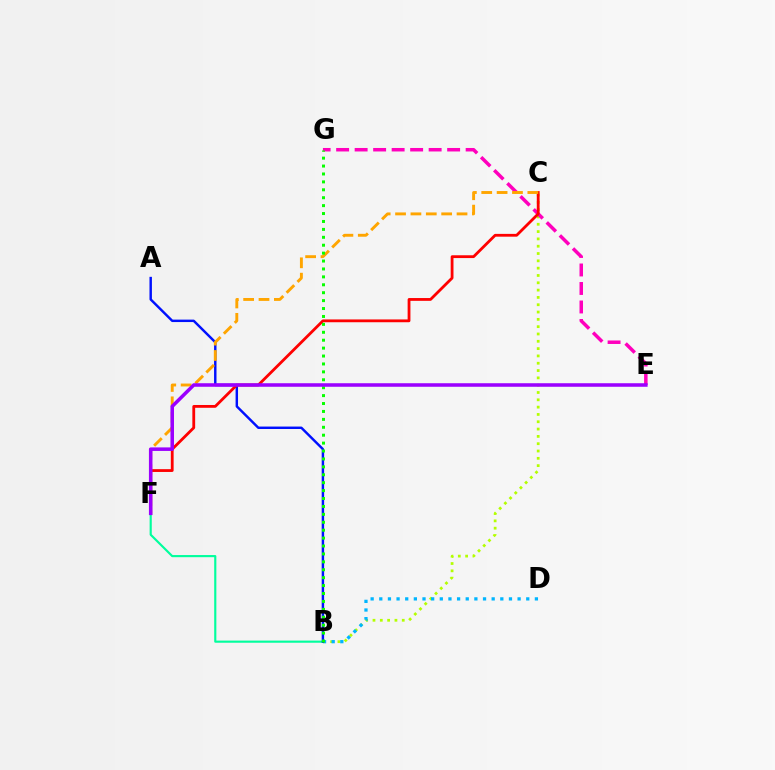{('B', 'C'): [{'color': '#b3ff00', 'line_style': 'dotted', 'thickness': 1.99}], ('B', 'D'): [{'color': '#00b5ff', 'line_style': 'dotted', 'thickness': 2.35}], ('B', 'F'): [{'color': '#00ff9d', 'line_style': 'solid', 'thickness': 1.55}], ('A', 'B'): [{'color': '#0010ff', 'line_style': 'solid', 'thickness': 1.76}], ('E', 'G'): [{'color': '#ff00bd', 'line_style': 'dashed', 'thickness': 2.51}], ('C', 'F'): [{'color': '#ff0000', 'line_style': 'solid', 'thickness': 2.02}, {'color': '#ffa500', 'line_style': 'dashed', 'thickness': 2.09}], ('B', 'G'): [{'color': '#08ff00', 'line_style': 'dotted', 'thickness': 2.15}], ('E', 'F'): [{'color': '#9b00ff', 'line_style': 'solid', 'thickness': 2.55}]}